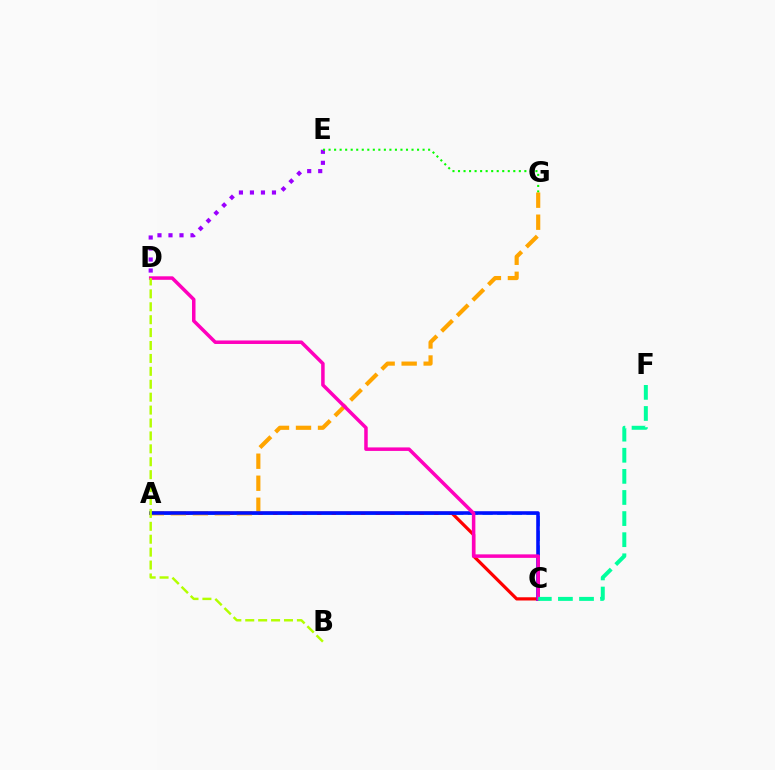{('A', 'C'): [{'color': '#ff0000', 'line_style': 'solid', 'thickness': 2.31}, {'color': '#00b5ff', 'line_style': 'dashed', 'thickness': 1.99}, {'color': '#0010ff', 'line_style': 'solid', 'thickness': 2.56}], ('D', 'E'): [{'color': '#9b00ff', 'line_style': 'dotted', 'thickness': 2.99}], ('E', 'G'): [{'color': '#08ff00', 'line_style': 'dotted', 'thickness': 1.5}], ('A', 'G'): [{'color': '#ffa500', 'line_style': 'dashed', 'thickness': 2.99}], ('C', 'D'): [{'color': '#ff00bd', 'line_style': 'solid', 'thickness': 2.52}], ('B', 'D'): [{'color': '#b3ff00', 'line_style': 'dashed', 'thickness': 1.75}], ('C', 'F'): [{'color': '#00ff9d', 'line_style': 'dashed', 'thickness': 2.87}]}